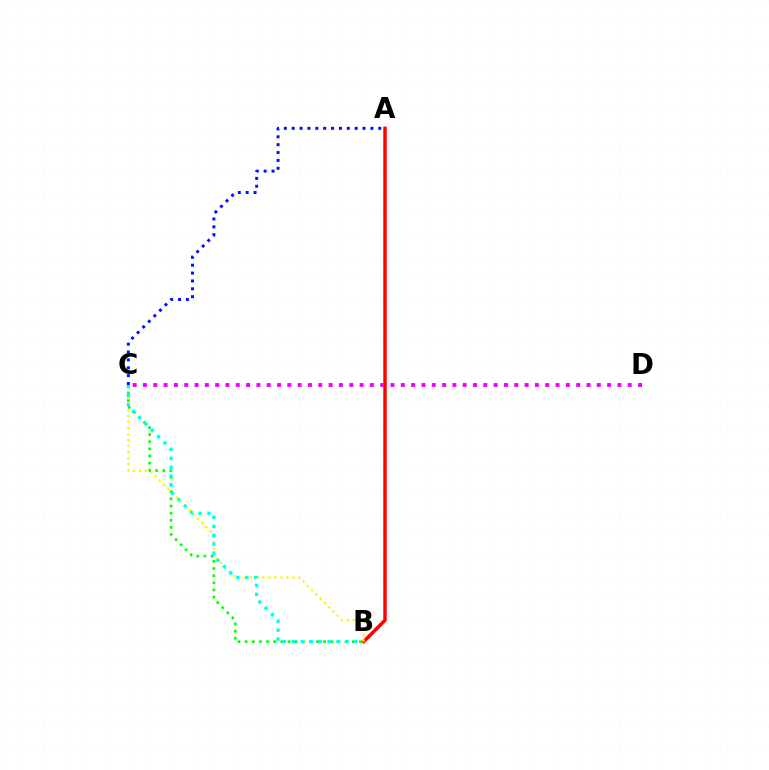{('A', 'B'): [{'color': '#ff0000', 'line_style': 'solid', 'thickness': 2.49}], ('B', 'C'): [{'color': '#fcf500', 'line_style': 'dotted', 'thickness': 1.63}, {'color': '#08ff00', 'line_style': 'dotted', 'thickness': 1.94}, {'color': '#00fff6', 'line_style': 'dotted', 'thickness': 2.43}], ('C', 'D'): [{'color': '#ee00ff', 'line_style': 'dotted', 'thickness': 2.8}], ('A', 'C'): [{'color': '#0010ff', 'line_style': 'dotted', 'thickness': 2.14}]}